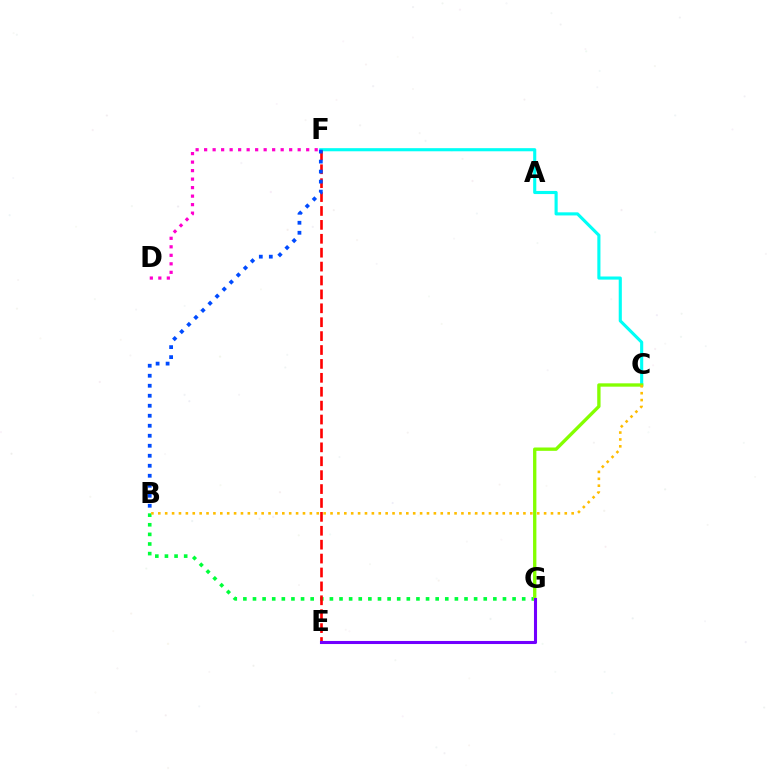{('C', 'F'): [{'color': '#00fff6', 'line_style': 'solid', 'thickness': 2.25}], ('B', 'G'): [{'color': '#00ff39', 'line_style': 'dotted', 'thickness': 2.61}], ('E', 'F'): [{'color': '#ff0000', 'line_style': 'dashed', 'thickness': 1.89}], ('C', 'G'): [{'color': '#84ff00', 'line_style': 'solid', 'thickness': 2.4}], ('B', 'F'): [{'color': '#004bff', 'line_style': 'dotted', 'thickness': 2.72}], ('B', 'C'): [{'color': '#ffbd00', 'line_style': 'dotted', 'thickness': 1.87}], ('E', 'G'): [{'color': '#7200ff', 'line_style': 'solid', 'thickness': 2.21}], ('D', 'F'): [{'color': '#ff00cf', 'line_style': 'dotted', 'thickness': 2.31}]}